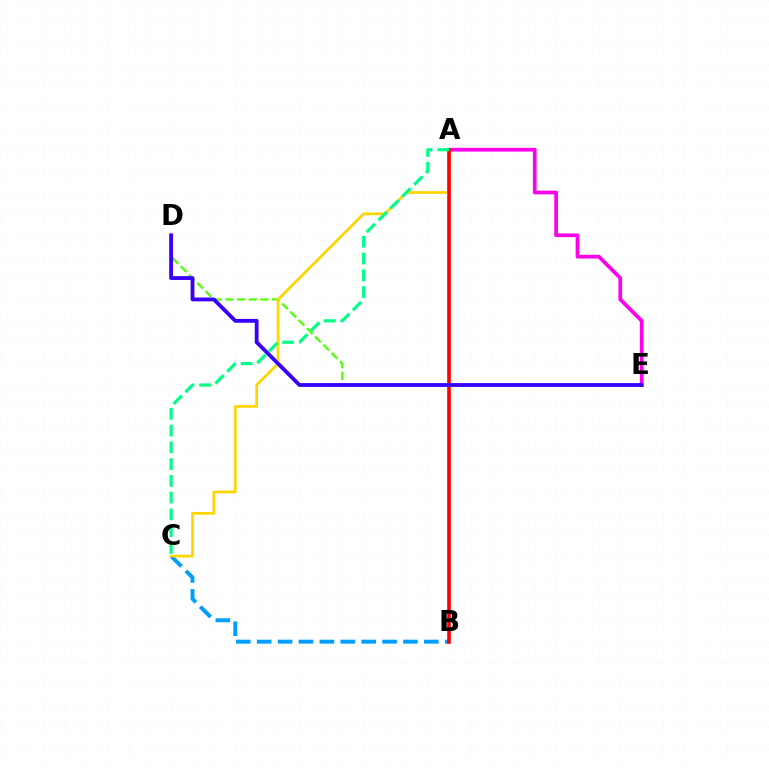{('A', 'E'): [{'color': '#ff00ed', 'line_style': 'solid', 'thickness': 2.68}], ('B', 'C'): [{'color': '#009eff', 'line_style': 'dashed', 'thickness': 2.84}], ('D', 'E'): [{'color': '#4fff00', 'line_style': 'dashed', 'thickness': 1.59}, {'color': '#3700ff', 'line_style': 'solid', 'thickness': 2.75}], ('A', 'C'): [{'color': '#ffd500', 'line_style': 'solid', 'thickness': 1.96}, {'color': '#00ff86', 'line_style': 'dashed', 'thickness': 2.28}], ('A', 'B'): [{'color': '#ff0000', 'line_style': 'solid', 'thickness': 2.6}]}